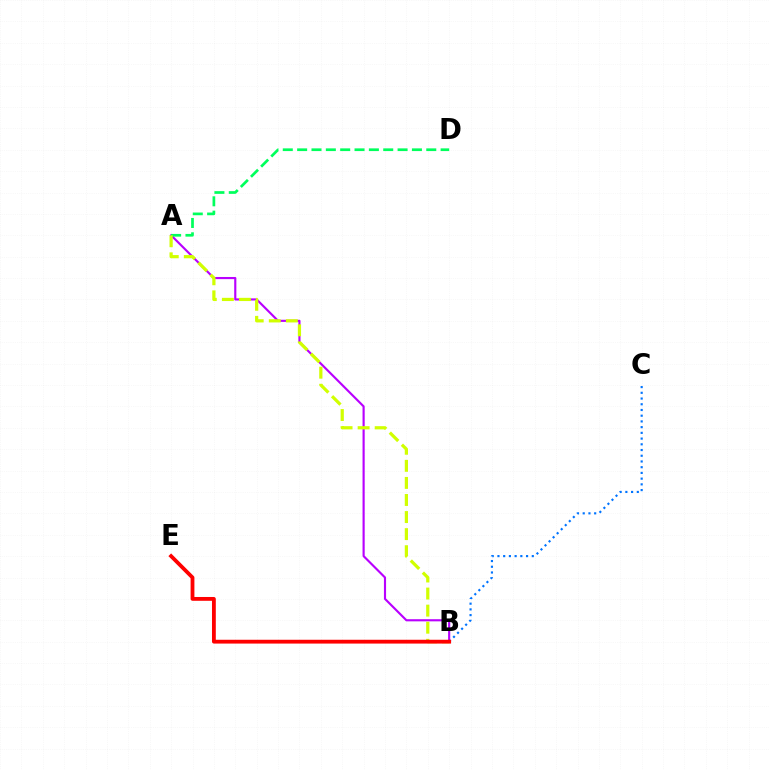{('A', 'B'): [{'color': '#b900ff', 'line_style': 'solid', 'thickness': 1.54}, {'color': '#d1ff00', 'line_style': 'dashed', 'thickness': 2.32}], ('A', 'D'): [{'color': '#00ff5c', 'line_style': 'dashed', 'thickness': 1.95}], ('B', 'C'): [{'color': '#0074ff', 'line_style': 'dotted', 'thickness': 1.55}], ('B', 'E'): [{'color': '#ff0000', 'line_style': 'solid', 'thickness': 2.75}]}